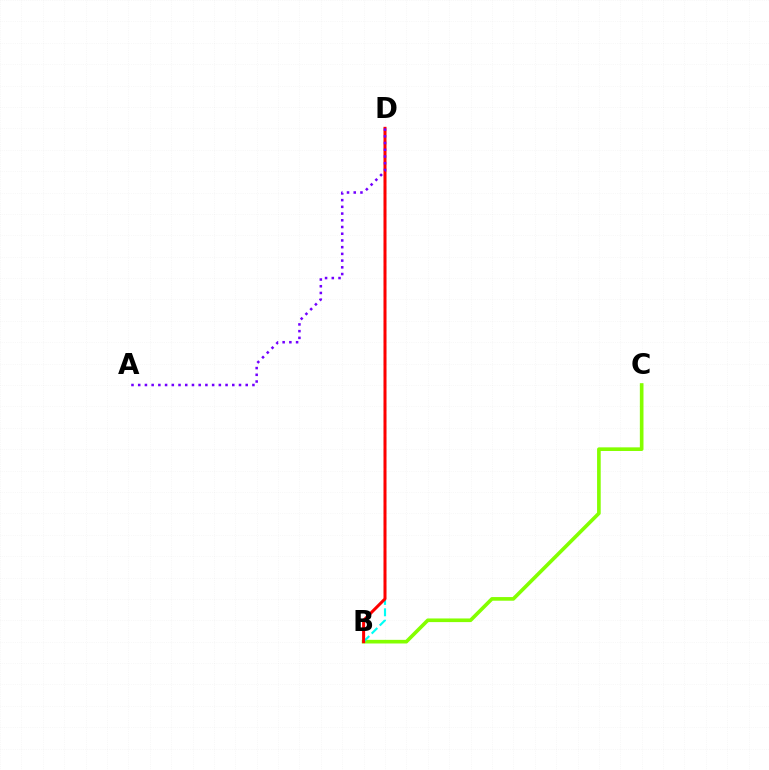{('B', 'C'): [{'color': '#84ff00', 'line_style': 'solid', 'thickness': 2.62}], ('B', 'D'): [{'color': '#00fff6', 'line_style': 'dashed', 'thickness': 1.55}, {'color': '#ff0000', 'line_style': 'solid', 'thickness': 2.17}], ('A', 'D'): [{'color': '#7200ff', 'line_style': 'dotted', 'thickness': 1.83}]}